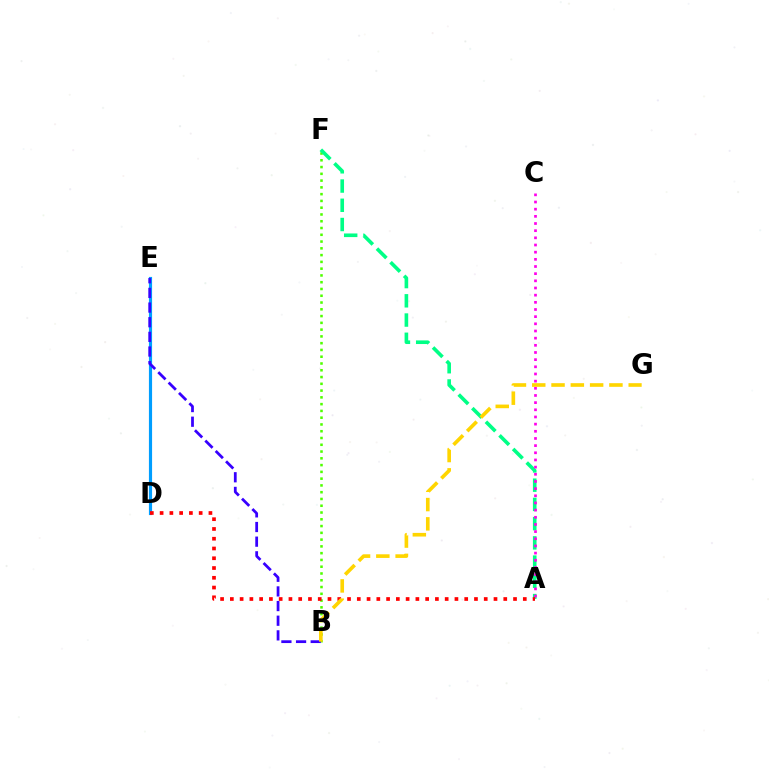{('D', 'E'): [{'color': '#009eff', 'line_style': 'solid', 'thickness': 2.28}], ('B', 'F'): [{'color': '#4fff00', 'line_style': 'dotted', 'thickness': 1.84}], ('A', 'F'): [{'color': '#00ff86', 'line_style': 'dashed', 'thickness': 2.61}], ('A', 'C'): [{'color': '#ff00ed', 'line_style': 'dotted', 'thickness': 1.95}], ('A', 'D'): [{'color': '#ff0000', 'line_style': 'dotted', 'thickness': 2.65}], ('B', 'E'): [{'color': '#3700ff', 'line_style': 'dashed', 'thickness': 1.99}], ('B', 'G'): [{'color': '#ffd500', 'line_style': 'dashed', 'thickness': 2.62}]}